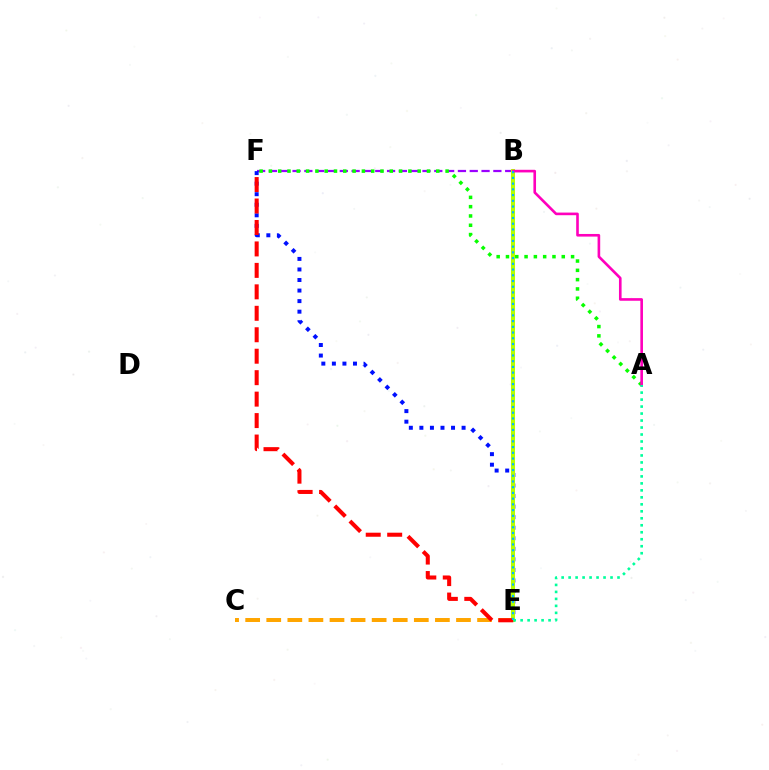{('C', 'E'): [{'color': '#ffa500', 'line_style': 'dashed', 'thickness': 2.86}], ('B', 'F'): [{'color': '#9b00ff', 'line_style': 'dashed', 'thickness': 1.6}], ('A', 'F'): [{'color': '#08ff00', 'line_style': 'dotted', 'thickness': 2.53}], ('E', 'F'): [{'color': '#0010ff', 'line_style': 'dotted', 'thickness': 2.87}, {'color': '#ff0000', 'line_style': 'dashed', 'thickness': 2.91}], ('B', 'E'): [{'color': '#b3ff00', 'line_style': 'solid', 'thickness': 2.91}, {'color': '#00b5ff', 'line_style': 'dotted', 'thickness': 1.56}], ('A', 'B'): [{'color': '#ff00bd', 'line_style': 'solid', 'thickness': 1.89}], ('A', 'E'): [{'color': '#00ff9d', 'line_style': 'dotted', 'thickness': 1.9}]}